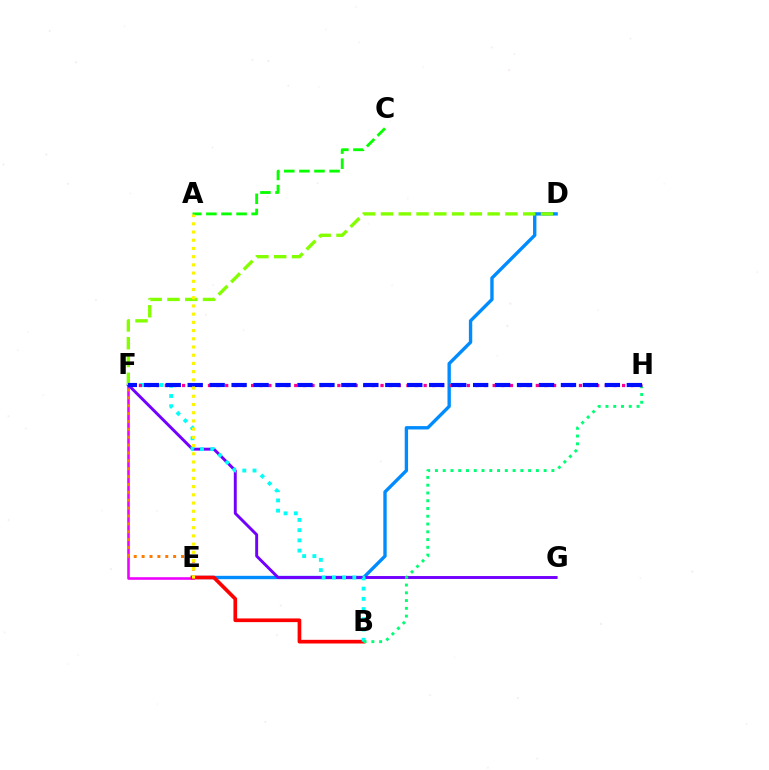{('D', 'E'): [{'color': '#008cff', 'line_style': 'solid', 'thickness': 2.42}], ('E', 'F'): [{'color': '#ee00ff', 'line_style': 'solid', 'thickness': 1.86}, {'color': '#ff7c00', 'line_style': 'dotted', 'thickness': 2.14}], ('F', 'G'): [{'color': '#7200ff', 'line_style': 'solid', 'thickness': 2.1}], ('A', 'C'): [{'color': '#08ff00', 'line_style': 'dashed', 'thickness': 2.05}], ('B', 'E'): [{'color': '#ff0000', 'line_style': 'solid', 'thickness': 2.65}], ('B', 'F'): [{'color': '#00fff6', 'line_style': 'dotted', 'thickness': 2.78}], ('D', 'F'): [{'color': '#84ff00', 'line_style': 'dashed', 'thickness': 2.42}], ('B', 'H'): [{'color': '#00ff74', 'line_style': 'dotted', 'thickness': 2.11}], ('F', 'H'): [{'color': '#ff0094', 'line_style': 'dotted', 'thickness': 2.34}, {'color': '#0010ff', 'line_style': 'dashed', 'thickness': 2.98}], ('A', 'E'): [{'color': '#fcf500', 'line_style': 'dotted', 'thickness': 2.23}]}